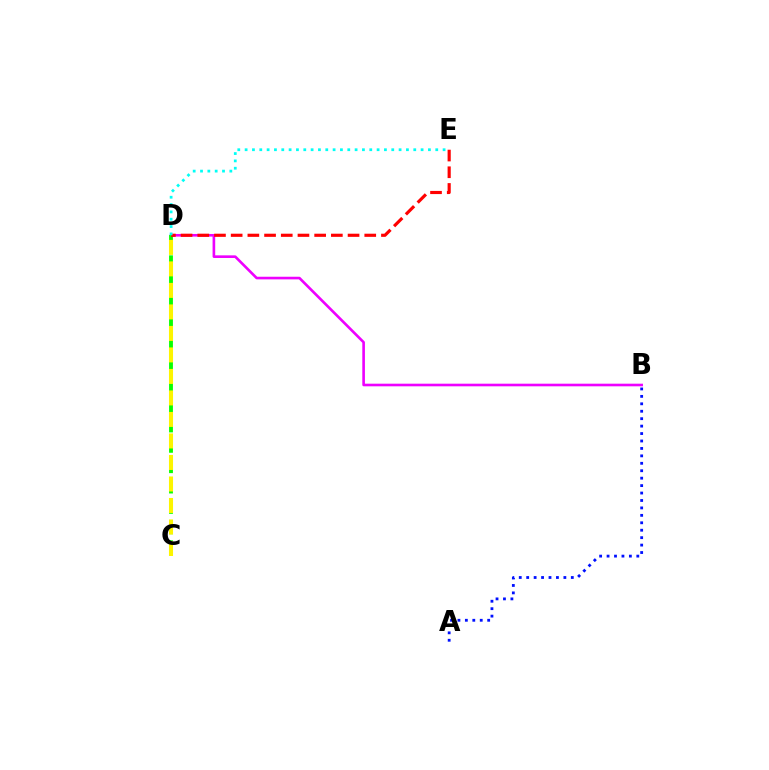{('B', 'D'): [{'color': '#ee00ff', 'line_style': 'solid', 'thickness': 1.89}], ('A', 'B'): [{'color': '#0010ff', 'line_style': 'dotted', 'thickness': 2.02}], ('C', 'D'): [{'color': '#08ff00', 'line_style': 'dashed', 'thickness': 2.77}, {'color': '#fcf500', 'line_style': 'dashed', 'thickness': 2.92}], ('D', 'E'): [{'color': '#ff0000', 'line_style': 'dashed', 'thickness': 2.27}, {'color': '#00fff6', 'line_style': 'dotted', 'thickness': 1.99}]}